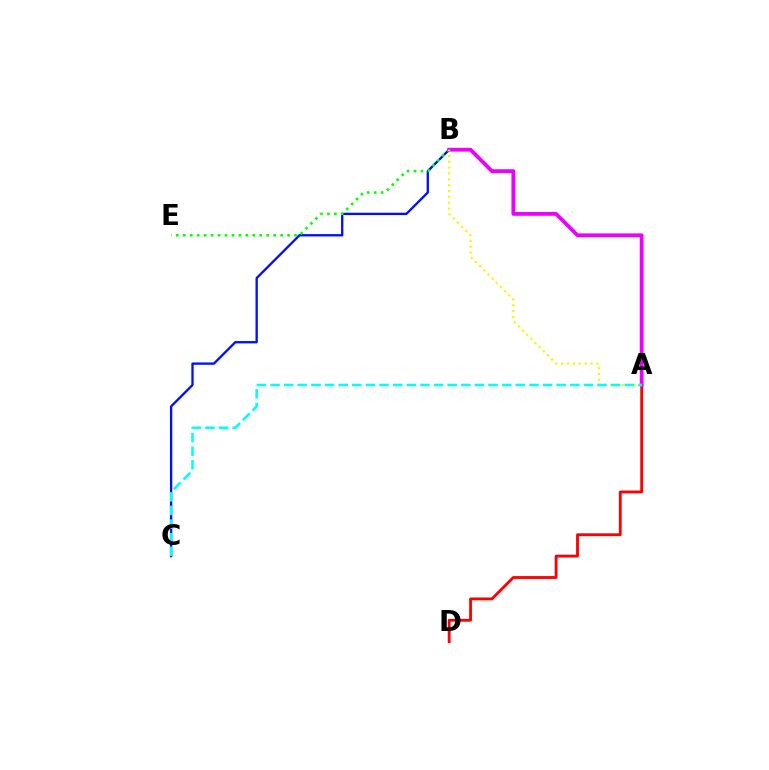{('A', 'D'): [{'color': '#ff0000', 'line_style': 'solid', 'thickness': 2.03}], ('B', 'C'): [{'color': '#0010ff', 'line_style': 'solid', 'thickness': 1.68}], ('B', 'E'): [{'color': '#08ff00', 'line_style': 'dotted', 'thickness': 1.89}], ('A', 'B'): [{'color': '#ee00ff', 'line_style': 'solid', 'thickness': 2.74}, {'color': '#fcf500', 'line_style': 'dotted', 'thickness': 1.59}], ('A', 'C'): [{'color': '#00fff6', 'line_style': 'dashed', 'thickness': 1.85}]}